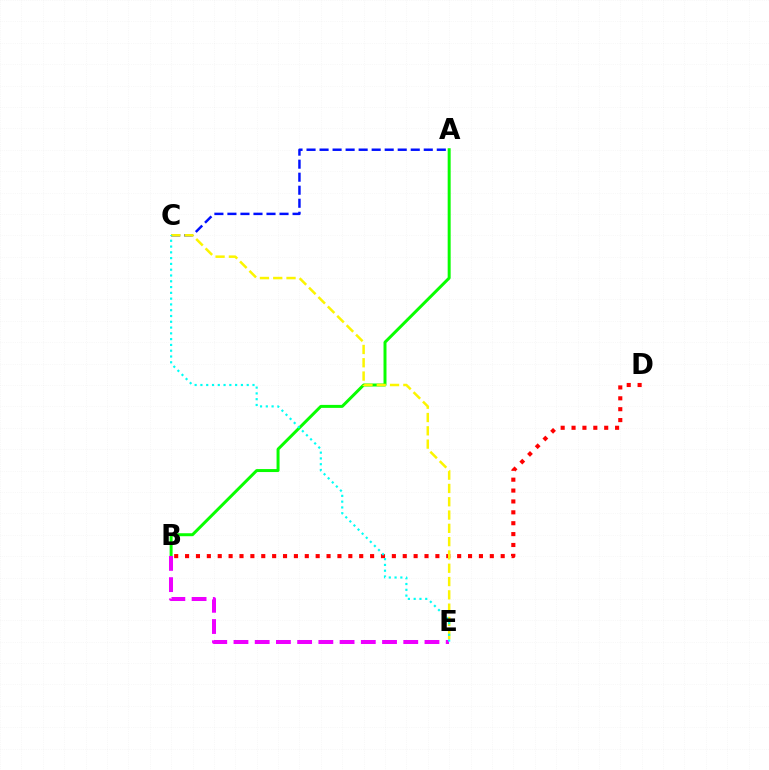{('B', 'D'): [{'color': '#ff0000', 'line_style': 'dotted', 'thickness': 2.96}], ('A', 'C'): [{'color': '#0010ff', 'line_style': 'dashed', 'thickness': 1.77}], ('A', 'B'): [{'color': '#08ff00', 'line_style': 'solid', 'thickness': 2.15}], ('C', 'E'): [{'color': '#fcf500', 'line_style': 'dashed', 'thickness': 1.81}, {'color': '#00fff6', 'line_style': 'dotted', 'thickness': 1.57}], ('B', 'E'): [{'color': '#ee00ff', 'line_style': 'dashed', 'thickness': 2.88}]}